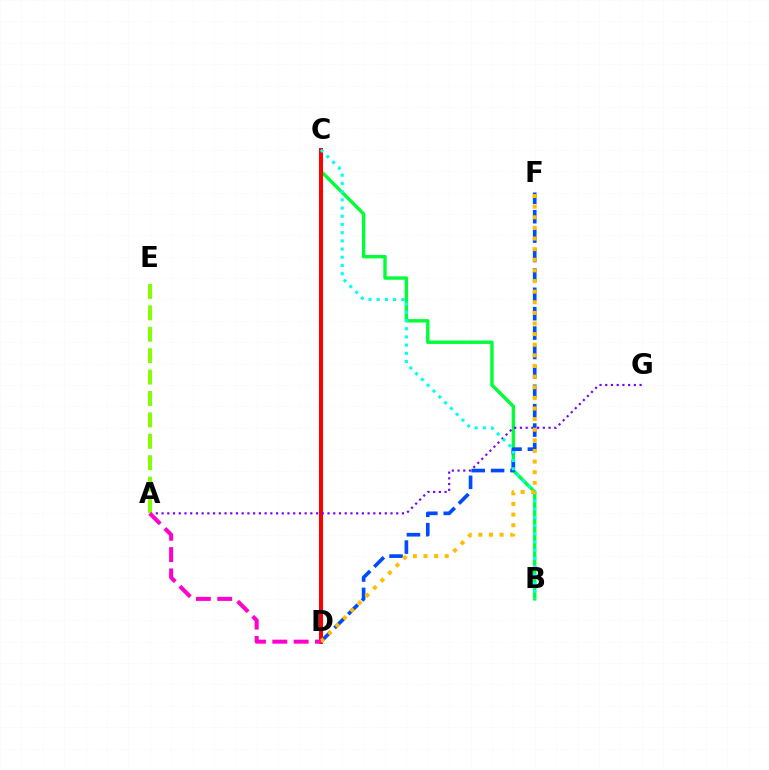{('B', 'C'): [{'color': '#00ff39', 'line_style': 'solid', 'thickness': 2.45}, {'color': '#00fff6', 'line_style': 'dotted', 'thickness': 2.23}], ('D', 'F'): [{'color': '#004bff', 'line_style': 'dashed', 'thickness': 2.64}, {'color': '#ffbd00', 'line_style': 'dotted', 'thickness': 2.89}], ('C', 'D'): [{'color': '#ff0000', 'line_style': 'solid', 'thickness': 2.9}], ('A', 'G'): [{'color': '#7200ff', 'line_style': 'dotted', 'thickness': 1.55}], ('A', 'E'): [{'color': '#84ff00', 'line_style': 'dashed', 'thickness': 2.91}], ('A', 'D'): [{'color': '#ff00cf', 'line_style': 'dashed', 'thickness': 2.9}]}